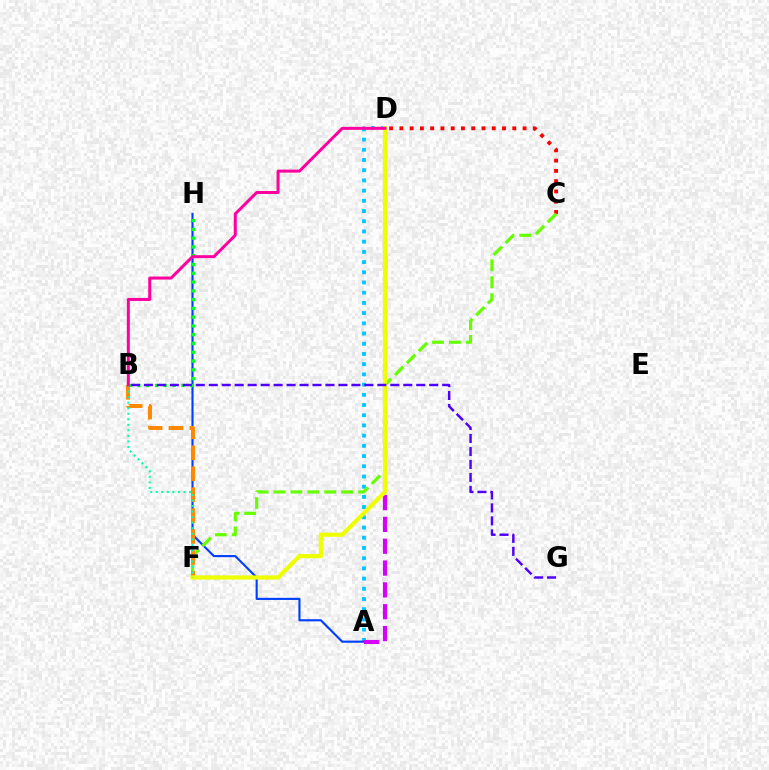{('A', 'D'): [{'color': '#00c7ff', 'line_style': 'dotted', 'thickness': 2.77}, {'color': '#d600ff', 'line_style': 'dashed', 'thickness': 2.97}], ('A', 'H'): [{'color': '#003fff', 'line_style': 'solid', 'thickness': 1.53}], ('C', 'D'): [{'color': '#ff0000', 'line_style': 'dotted', 'thickness': 2.79}], ('C', 'F'): [{'color': '#66ff00', 'line_style': 'dashed', 'thickness': 2.3}], ('B', 'F'): [{'color': '#ff8800', 'line_style': 'dashed', 'thickness': 2.84}, {'color': '#00ffaf', 'line_style': 'dotted', 'thickness': 1.5}], ('B', 'H'): [{'color': '#00ff27', 'line_style': 'dotted', 'thickness': 2.39}], ('D', 'F'): [{'color': '#eeff00', 'line_style': 'solid', 'thickness': 2.99}], ('B', 'G'): [{'color': '#4f00ff', 'line_style': 'dashed', 'thickness': 1.76}], ('B', 'D'): [{'color': '#ff00a0', 'line_style': 'solid', 'thickness': 2.16}]}